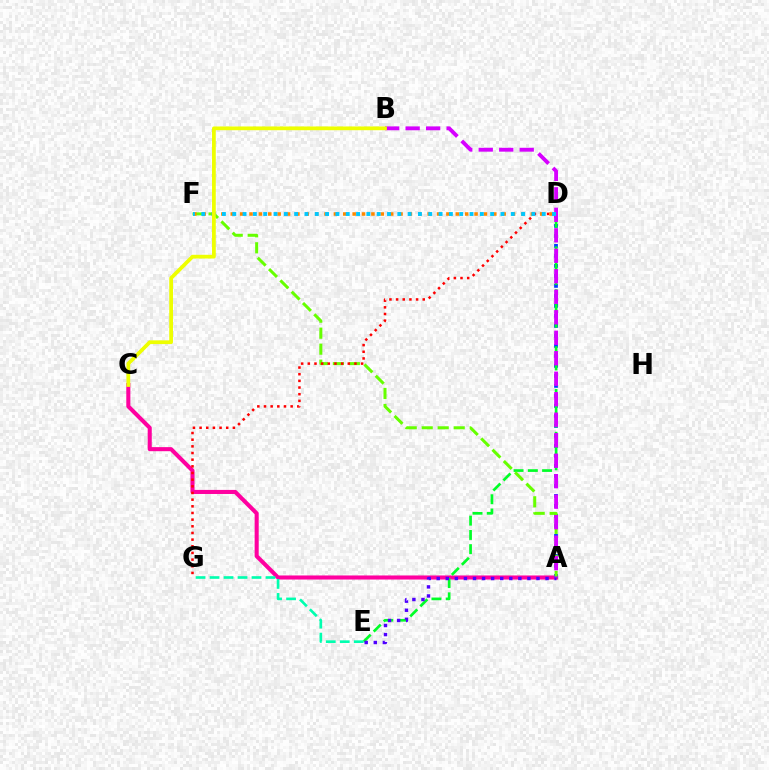{('A', 'C'): [{'color': '#ff00a0', 'line_style': 'solid', 'thickness': 2.93}], ('A', 'D'): [{'color': '#003fff', 'line_style': 'dotted', 'thickness': 2.72}], ('D', 'E'): [{'color': '#00ff27', 'line_style': 'dashed', 'thickness': 1.94}], ('A', 'F'): [{'color': '#66ff00', 'line_style': 'dashed', 'thickness': 2.17}], ('D', 'G'): [{'color': '#ff0000', 'line_style': 'dotted', 'thickness': 1.81}], ('D', 'F'): [{'color': '#ff8800', 'line_style': 'dotted', 'thickness': 2.55}, {'color': '#00c7ff', 'line_style': 'dotted', 'thickness': 2.8}], ('A', 'E'): [{'color': '#4f00ff', 'line_style': 'dotted', 'thickness': 2.46}], ('A', 'B'): [{'color': '#d600ff', 'line_style': 'dashed', 'thickness': 2.78}], ('B', 'C'): [{'color': '#eeff00', 'line_style': 'solid', 'thickness': 2.7}], ('E', 'G'): [{'color': '#00ffaf', 'line_style': 'dashed', 'thickness': 1.9}]}